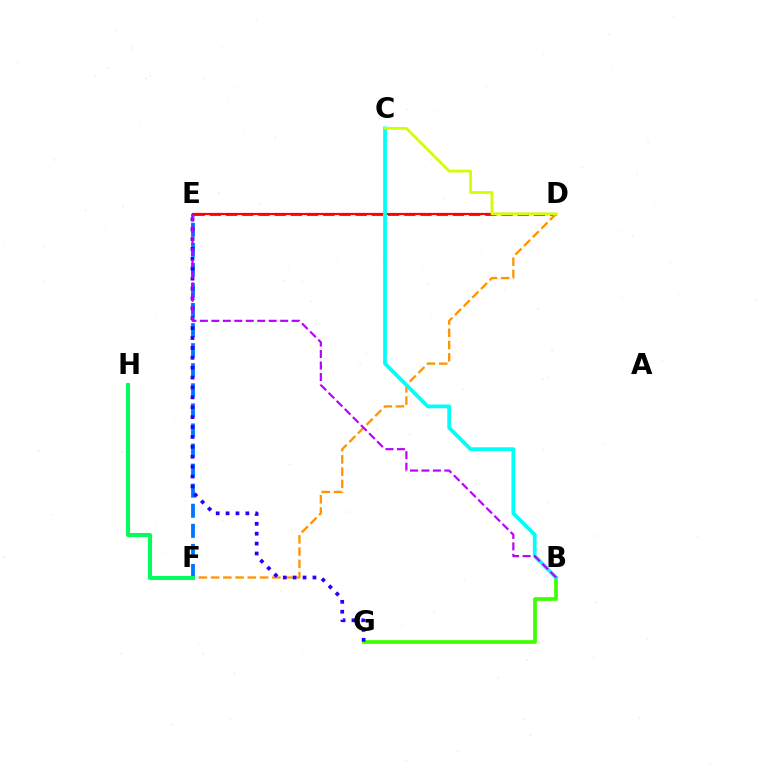{('E', 'F'): [{'color': '#0074ff', 'line_style': 'dashed', 'thickness': 2.73}], ('B', 'G'): [{'color': '#3dff00', 'line_style': 'solid', 'thickness': 2.66}], ('D', 'E'): [{'color': '#ff00ac', 'line_style': 'dashed', 'thickness': 2.2}, {'color': '#ff0000', 'line_style': 'solid', 'thickness': 1.58}], ('D', 'F'): [{'color': '#ff9400', 'line_style': 'dashed', 'thickness': 1.66}], ('B', 'C'): [{'color': '#00fff6', 'line_style': 'solid', 'thickness': 2.7}], ('E', 'G'): [{'color': '#2500ff', 'line_style': 'dotted', 'thickness': 2.69}], ('B', 'E'): [{'color': '#b900ff', 'line_style': 'dashed', 'thickness': 1.56}], ('C', 'D'): [{'color': '#d1ff00', 'line_style': 'solid', 'thickness': 1.99}], ('F', 'H'): [{'color': '#00ff5c', 'line_style': 'solid', 'thickness': 2.91}]}